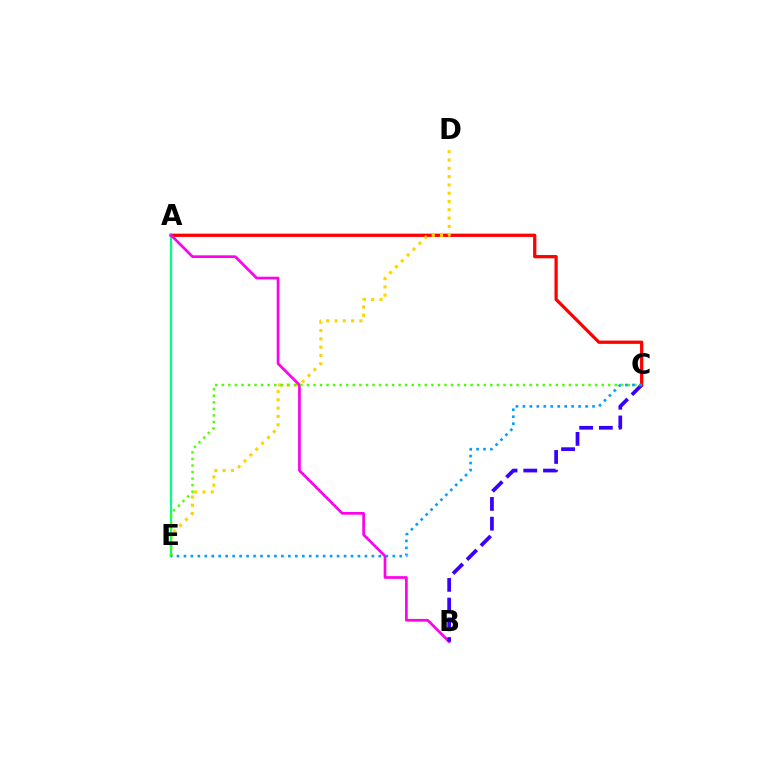{('A', 'C'): [{'color': '#ff0000', 'line_style': 'solid', 'thickness': 2.34}], ('D', 'E'): [{'color': '#ffd500', 'line_style': 'dotted', 'thickness': 2.25}], ('A', 'E'): [{'color': '#00ff86', 'line_style': 'solid', 'thickness': 1.63}], ('A', 'B'): [{'color': '#ff00ed', 'line_style': 'solid', 'thickness': 1.94}], ('B', 'C'): [{'color': '#3700ff', 'line_style': 'dashed', 'thickness': 2.68}], ('C', 'E'): [{'color': '#4fff00', 'line_style': 'dotted', 'thickness': 1.78}, {'color': '#009eff', 'line_style': 'dotted', 'thickness': 1.89}]}